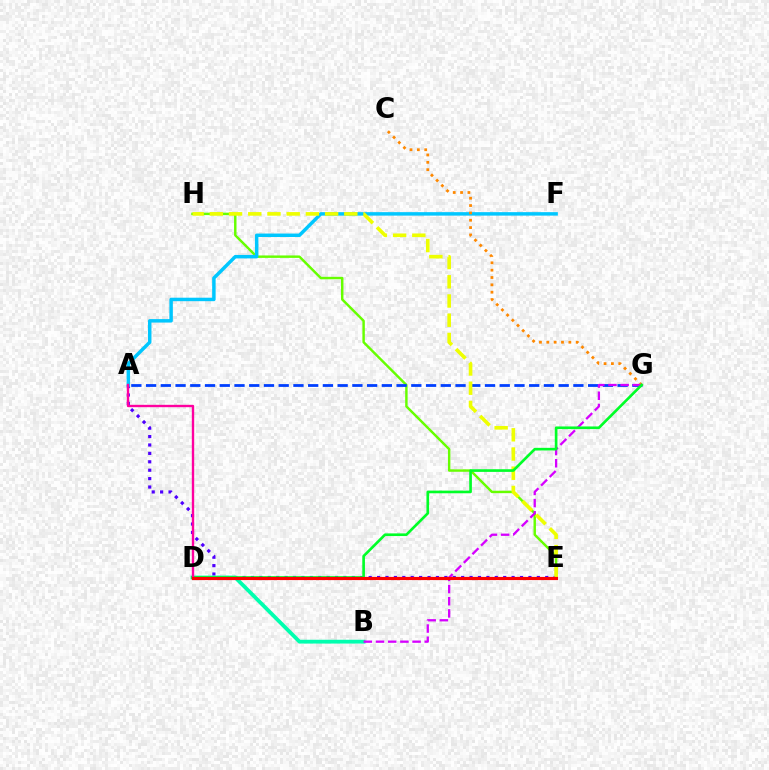{('A', 'E'): [{'color': '#4f00ff', 'line_style': 'dotted', 'thickness': 2.28}], ('E', 'H'): [{'color': '#66ff00', 'line_style': 'solid', 'thickness': 1.76}, {'color': '#eeff00', 'line_style': 'dashed', 'thickness': 2.61}], ('A', 'F'): [{'color': '#00c7ff', 'line_style': 'solid', 'thickness': 2.5}], ('A', 'G'): [{'color': '#003fff', 'line_style': 'dashed', 'thickness': 2.0}], ('C', 'G'): [{'color': '#ff8800', 'line_style': 'dotted', 'thickness': 2.0}], ('B', 'D'): [{'color': '#00ffaf', 'line_style': 'solid', 'thickness': 2.74}], ('B', 'G'): [{'color': '#d600ff', 'line_style': 'dashed', 'thickness': 1.65}], ('D', 'G'): [{'color': '#00ff27', 'line_style': 'solid', 'thickness': 1.91}], ('A', 'D'): [{'color': '#ff00a0', 'line_style': 'solid', 'thickness': 1.7}], ('D', 'E'): [{'color': '#ff0000', 'line_style': 'solid', 'thickness': 2.29}]}